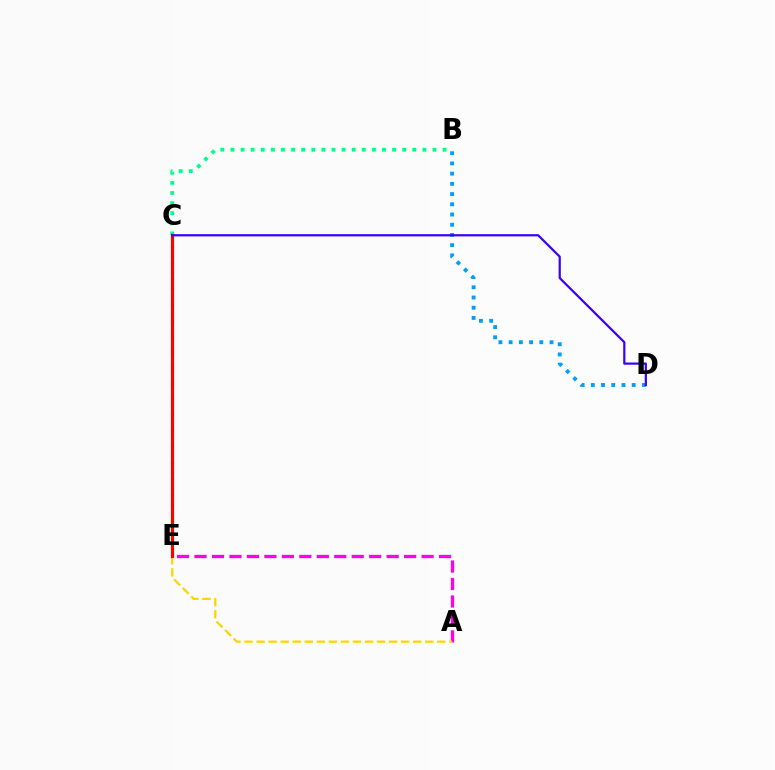{('B', 'D'): [{'color': '#009eff', 'line_style': 'dotted', 'thickness': 2.78}], ('A', 'E'): [{'color': '#ff00ed', 'line_style': 'dashed', 'thickness': 2.37}, {'color': '#ffd500', 'line_style': 'dashed', 'thickness': 1.64}], ('B', 'C'): [{'color': '#00ff86', 'line_style': 'dotted', 'thickness': 2.74}], ('C', 'E'): [{'color': '#4fff00', 'line_style': 'dashed', 'thickness': 2.26}, {'color': '#ff0000', 'line_style': 'solid', 'thickness': 2.25}], ('C', 'D'): [{'color': '#3700ff', 'line_style': 'solid', 'thickness': 1.59}]}